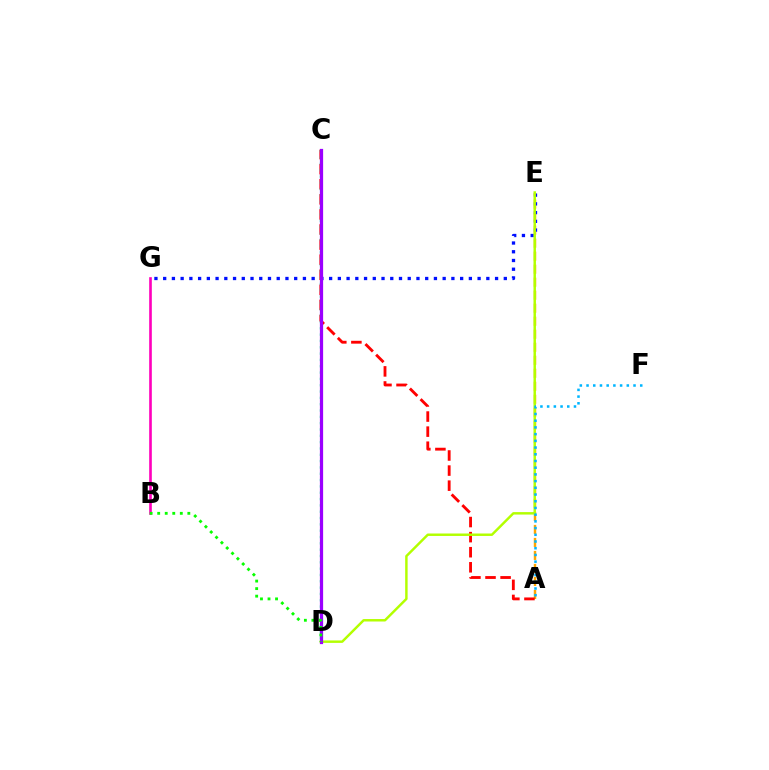{('A', 'E'): [{'color': '#ffa500', 'line_style': 'dashed', 'thickness': 1.77}], ('E', 'G'): [{'color': '#0010ff', 'line_style': 'dotted', 'thickness': 2.37}], ('A', 'C'): [{'color': '#ff0000', 'line_style': 'dashed', 'thickness': 2.05}], ('D', 'E'): [{'color': '#b3ff00', 'line_style': 'solid', 'thickness': 1.77}], ('B', 'G'): [{'color': '#ff00bd', 'line_style': 'solid', 'thickness': 1.9}], ('C', 'D'): [{'color': '#00ff9d', 'line_style': 'dotted', 'thickness': 1.72}, {'color': '#9b00ff', 'line_style': 'solid', 'thickness': 2.33}], ('A', 'F'): [{'color': '#00b5ff', 'line_style': 'dotted', 'thickness': 1.82}], ('B', 'D'): [{'color': '#08ff00', 'line_style': 'dotted', 'thickness': 2.05}]}